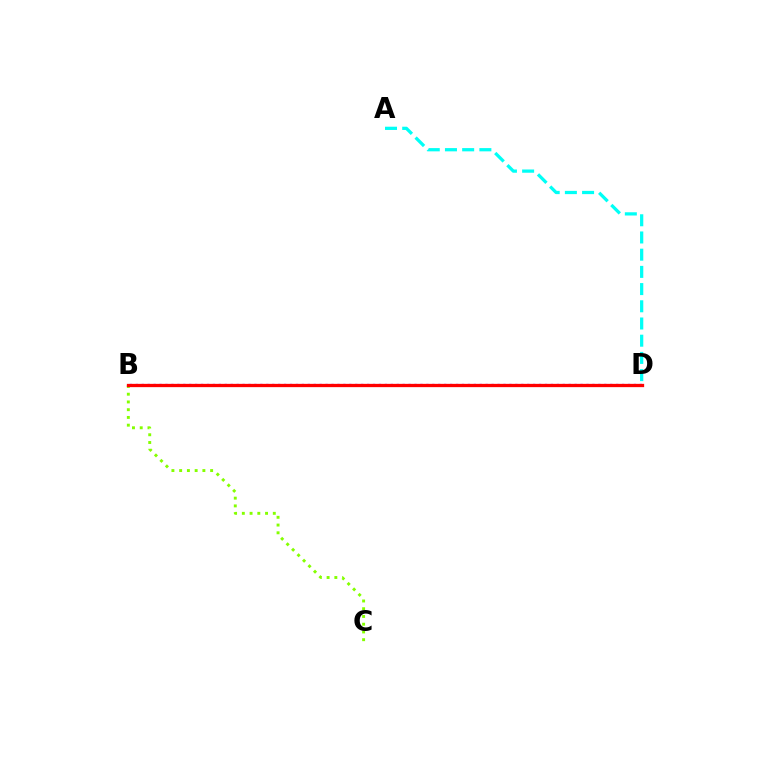{('B', 'D'): [{'color': '#7200ff', 'line_style': 'dotted', 'thickness': 1.61}, {'color': '#ff0000', 'line_style': 'solid', 'thickness': 2.37}], ('B', 'C'): [{'color': '#84ff00', 'line_style': 'dotted', 'thickness': 2.1}], ('A', 'D'): [{'color': '#00fff6', 'line_style': 'dashed', 'thickness': 2.34}]}